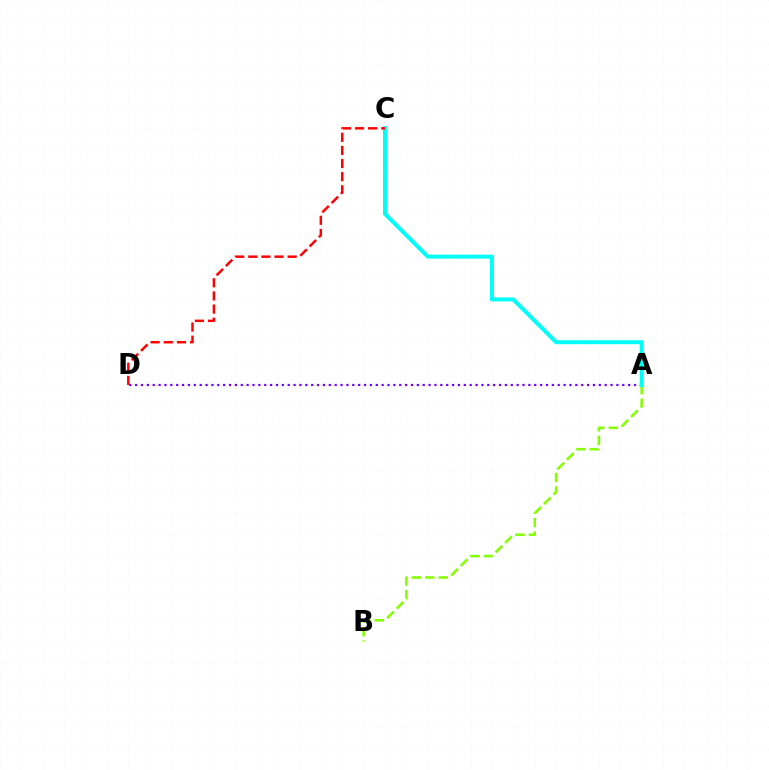{('A', 'B'): [{'color': '#84ff00', 'line_style': 'dashed', 'thickness': 1.83}], ('A', 'D'): [{'color': '#7200ff', 'line_style': 'dotted', 'thickness': 1.59}], ('A', 'C'): [{'color': '#00fff6', 'line_style': 'solid', 'thickness': 2.87}], ('C', 'D'): [{'color': '#ff0000', 'line_style': 'dashed', 'thickness': 1.78}]}